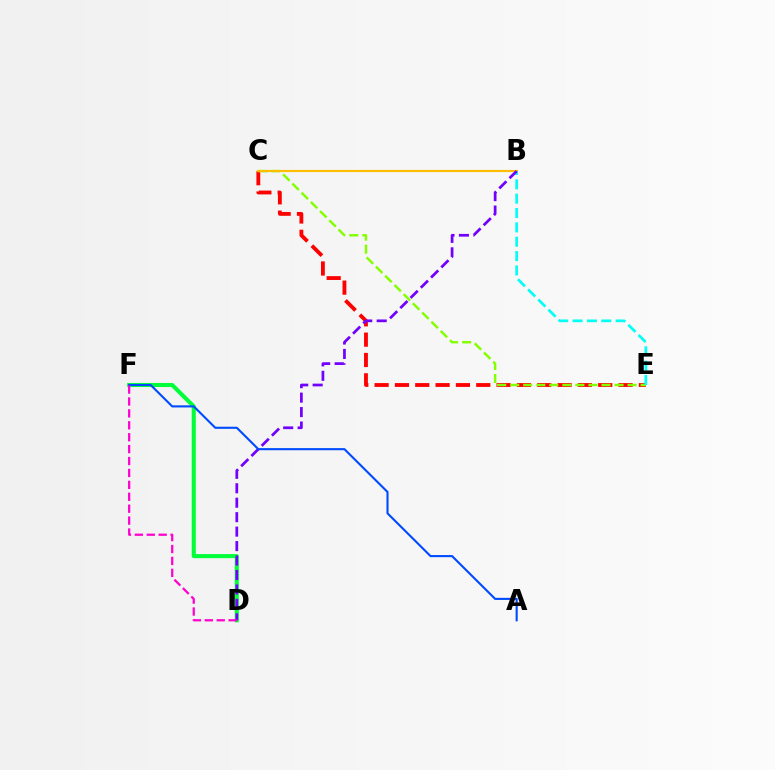{('C', 'E'): [{'color': '#ff0000', 'line_style': 'dashed', 'thickness': 2.76}, {'color': '#84ff00', 'line_style': 'dashed', 'thickness': 1.77}], ('B', 'C'): [{'color': '#ffbd00', 'line_style': 'solid', 'thickness': 1.54}], ('B', 'E'): [{'color': '#00fff6', 'line_style': 'dashed', 'thickness': 1.95}], ('D', 'F'): [{'color': '#00ff39', 'line_style': 'solid', 'thickness': 2.93}, {'color': '#ff00cf', 'line_style': 'dashed', 'thickness': 1.62}], ('B', 'D'): [{'color': '#7200ff', 'line_style': 'dashed', 'thickness': 1.96}], ('A', 'F'): [{'color': '#004bff', 'line_style': 'solid', 'thickness': 1.51}]}